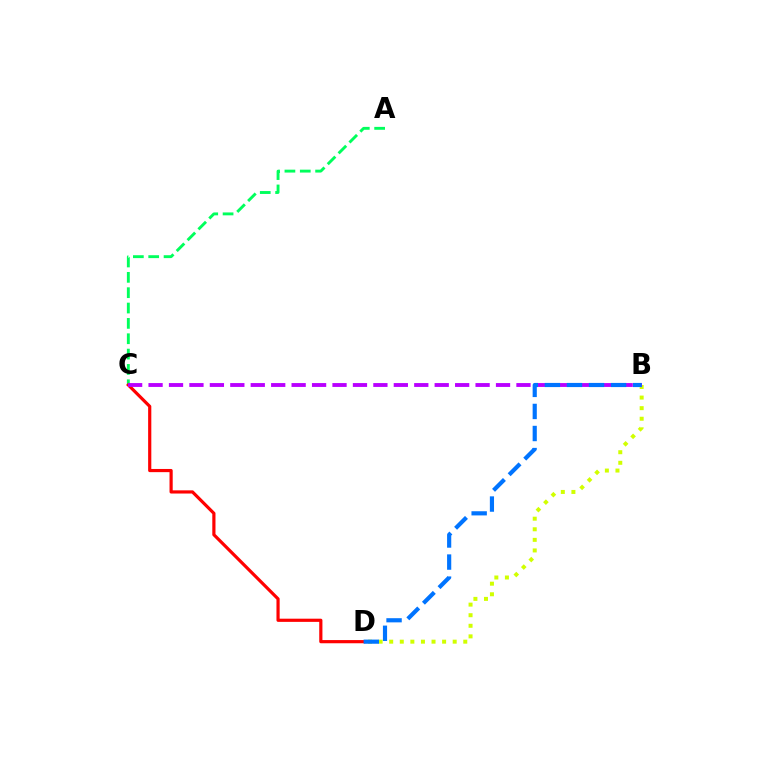{('A', 'C'): [{'color': '#00ff5c', 'line_style': 'dashed', 'thickness': 2.09}], ('C', 'D'): [{'color': '#ff0000', 'line_style': 'solid', 'thickness': 2.29}], ('B', 'D'): [{'color': '#d1ff00', 'line_style': 'dotted', 'thickness': 2.88}, {'color': '#0074ff', 'line_style': 'dashed', 'thickness': 3.0}], ('B', 'C'): [{'color': '#b900ff', 'line_style': 'dashed', 'thickness': 2.78}]}